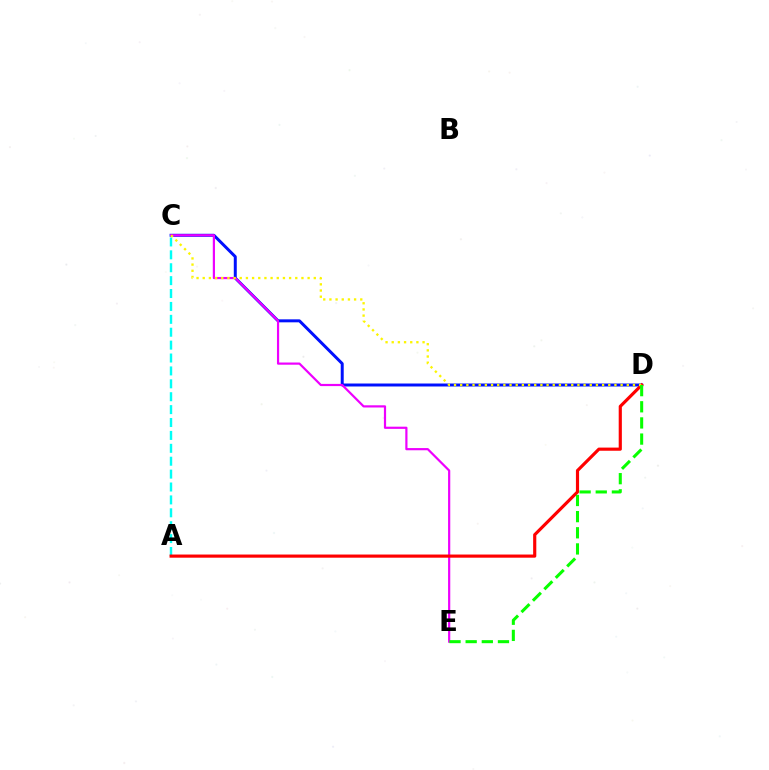{('C', 'D'): [{'color': '#0010ff', 'line_style': 'solid', 'thickness': 2.15}, {'color': '#fcf500', 'line_style': 'dotted', 'thickness': 1.68}], ('C', 'E'): [{'color': '#ee00ff', 'line_style': 'solid', 'thickness': 1.58}], ('A', 'C'): [{'color': '#00fff6', 'line_style': 'dashed', 'thickness': 1.75}], ('A', 'D'): [{'color': '#ff0000', 'line_style': 'solid', 'thickness': 2.27}], ('D', 'E'): [{'color': '#08ff00', 'line_style': 'dashed', 'thickness': 2.19}]}